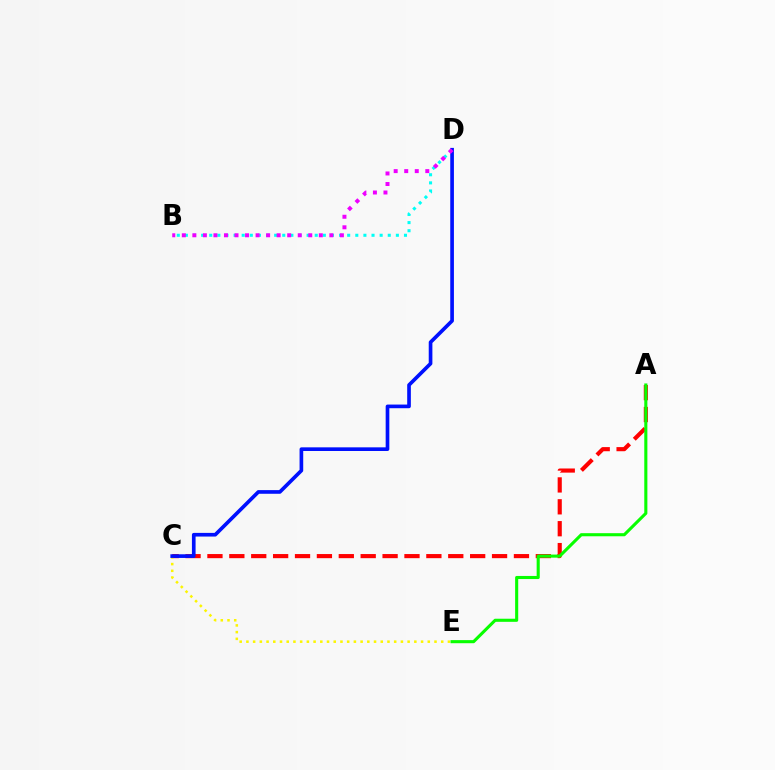{('A', 'C'): [{'color': '#ff0000', 'line_style': 'dashed', 'thickness': 2.97}], ('C', 'E'): [{'color': '#fcf500', 'line_style': 'dotted', 'thickness': 1.83}], ('B', 'D'): [{'color': '#00fff6', 'line_style': 'dotted', 'thickness': 2.2}, {'color': '#ee00ff', 'line_style': 'dotted', 'thickness': 2.86}], ('A', 'E'): [{'color': '#08ff00', 'line_style': 'solid', 'thickness': 2.23}], ('C', 'D'): [{'color': '#0010ff', 'line_style': 'solid', 'thickness': 2.64}]}